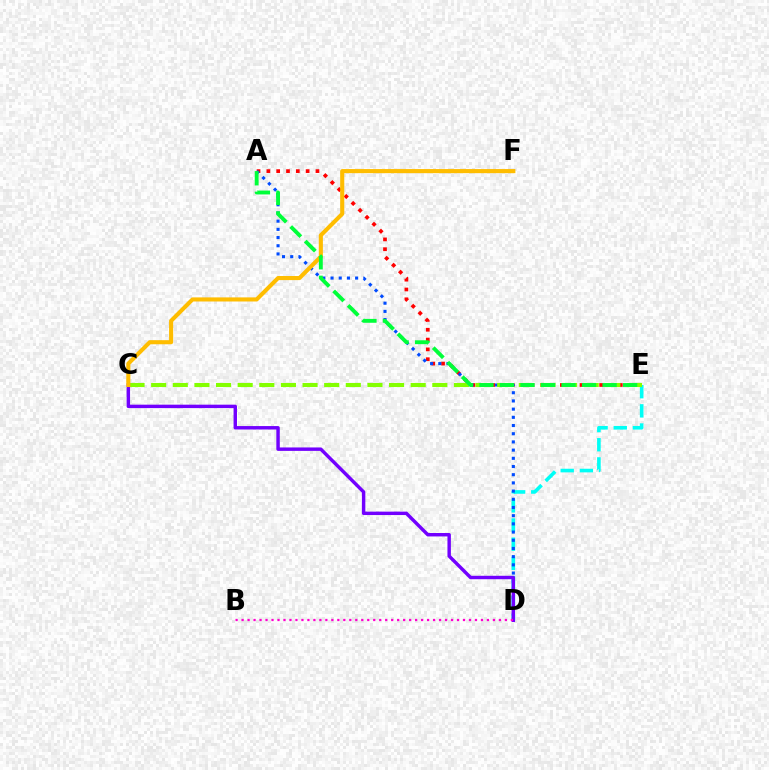{('A', 'E'): [{'color': '#ff0000', 'line_style': 'dotted', 'thickness': 2.67}, {'color': '#00ff39', 'line_style': 'dashed', 'thickness': 2.79}], ('D', 'E'): [{'color': '#00fff6', 'line_style': 'dashed', 'thickness': 2.6}], ('A', 'D'): [{'color': '#004bff', 'line_style': 'dotted', 'thickness': 2.23}], ('C', 'E'): [{'color': '#84ff00', 'line_style': 'dashed', 'thickness': 2.94}], ('C', 'D'): [{'color': '#7200ff', 'line_style': 'solid', 'thickness': 2.47}], ('C', 'F'): [{'color': '#ffbd00', 'line_style': 'solid', 'thickness': 2.95}], ('B', 'D'): [{'color': '#ff00cf', 'line_style': 'dotted', 'thickness': 1.63}]}